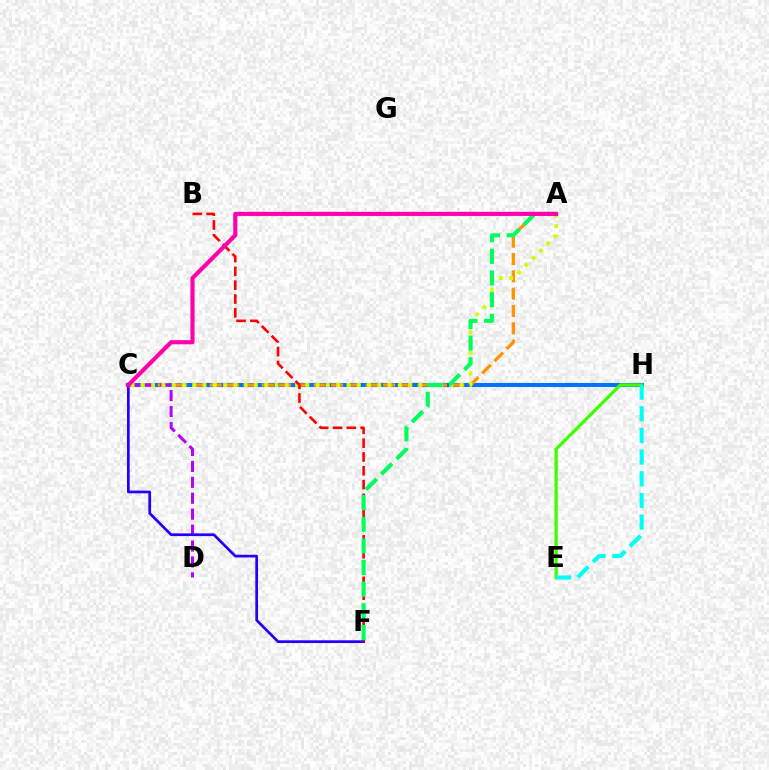{('C', 'H'): [{'color': '#0074ff', 'line_style': 'solid', 'thickness': 2.94}], ('A', 'C'): [{'color': '#ff9400', 'line_style': 'dashed', 'thickness': 2.35}, {'color': '#d1ff00', 'line_style': 'dotted', 'thickness': 2.79}, {'color': '#ff00ac', 'line_style': 'solid', 'thickness': 2.96}], ('C', 'D'): [{'color': '#b900ff', 'line_style': 'dashed', 'thickness': 2.16}], ('E', 'H'): [{'color': '#3dff00', 'line_style': 'solid', 'thickness': 2.35}, {'color': '#00fff6', 'line_style': 'dashed', 'thickness': 2.94}], ('C', 'F'): [{'color': '#2500ff', 'line_style': 'solid', 'thickness': 1.96}], ('B', 'F'): [{'color': '#ff0000', 'line_style': 'dashed', 'thickness': 1.88}], ('A', 'F'): [{'color': '#00ff5c', 'line_style': 'dashed', 'thickness': 2.94}]}